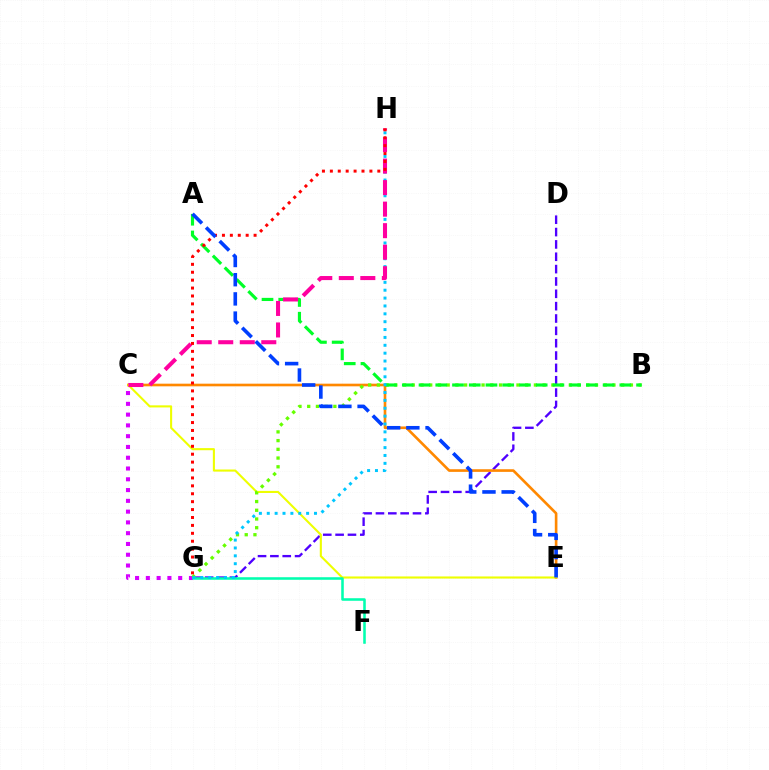{('D', 'G'): [{'color': '#4f00ff', 'line_style': 'dashed', 'thickness': 1.68}], ('C', 'G'): [{'color': '#d600ff', 'line_style': 'dotted', 'thickness': 2.93}], ('C', 'E'): [{'color': '#ff8800', 'line_style': 'solid', 'thickness': 1.9}, {'color': '#eeff00', 'line_style': 'solid', 'thickness': 1.51}], ('B', 'G'): [{'color': '#66ff00', 'line_style': 'dotted', 'thickness': 2.37}], ('F', 'G'): [{'color': '#00ffaf', 'line_style': 'solid', 'thickness': 1.84}], ('A', 'B'): [{'color': '#00ff27', 'line_style': 'dashed', 'thickness': 2.27}], ('G', 'H'): [{'color': '#00c7ff', 'line_style': 'dotted', 'thickness': 2.14}, {'color': '#ff0000', 'line_style': 'dotted', 'thickness': 2.15}], ('C', 'H'): [{'color': '#ff00a0', 'line_style': 'dashed', 'thickness': 2.92}], ('A', 'E'): [{'color': '#003fff', 'line_style': 'dashed', 'thickness': 2.61}]}